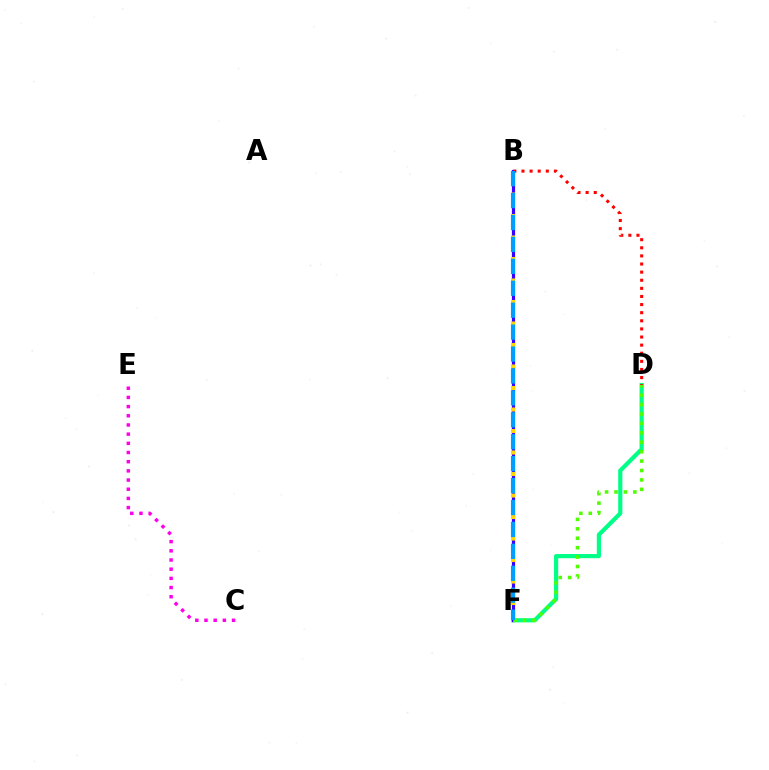{('D', 'F'): [{'color': '#00ff86', 'line_style': 'solid', 'thickness': 3.0}, {'color': '#4fff00', 'line_style': 'dotted', 'thickness': 2.56}], ('B', 'F'): [{'color': '#3700ff', 'line_style': 'solid', 'thickness': 2.31}, {'color': '#ffd500', 'line_style': 'dotted', 'thickness': 2.92}, {'color': '#009eff', 'line_style': 'dashed', 'thickness': 2.98}], ('B', 'D'): [{'color': '#ff0000', 'line_style': 'dotted', 'thickness': 2.2}], ('C', 'E'): [{'color': '#ff00ed', 'line_style': 'dotted', 'thickness': 2.49}]}